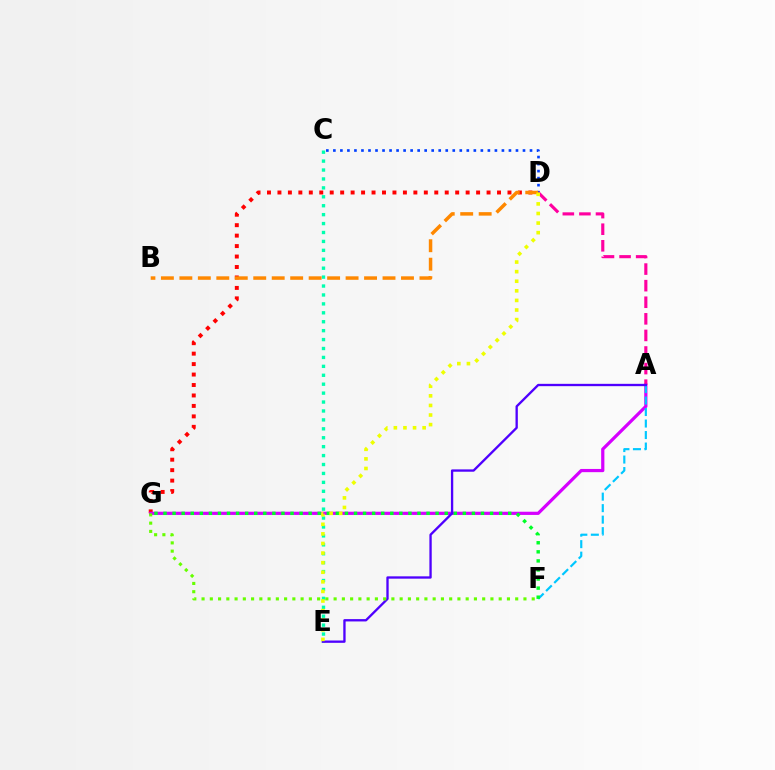{('D', 'G'): [{'color': '#ff0000', 'line_style': 'dotted', 'thickness': 2.84}], ('C', 'D'): [{'color': '#003fff', 'line_style': 'dotted', 'thickness': 1.91}], ('A', 'G'): [{'color': '#d600ff', 'line_style': 'solid', 'thickness': 2.31}], ('A', 'F'): [{'color': '#00c7ff', 'line_style': 'dashed', 'thickness': 1.56}], ('A', 'D'): [{'color': '#ff00a0', 'line_style': 'dashed', 'thickness': 2.25}], ('C', 'E'): [{'color': '#00ffaf', 'line_style': 'dotted', 'thickness': 2.42}], ('F', 'G'): [{'color': '#00ff27', 'line_style': 'dotted', 'thickness': 2.46}, {'color': '#66ff00', 'line_style': 'dotted', 'thickness': 2.24}], ('B', 'D'): [{'color': '#ff8800', 'line_style': 'dashed', 'thickness': 2.51}], ('A', 'E'): [{'color': '#4f00ff', 'line_style': 'solid', 'thickness': 1.67}], ('D', 'E'): [{'color': '#eeff00', 'line_style': 'dotted', 'thickness': 2.61}]}